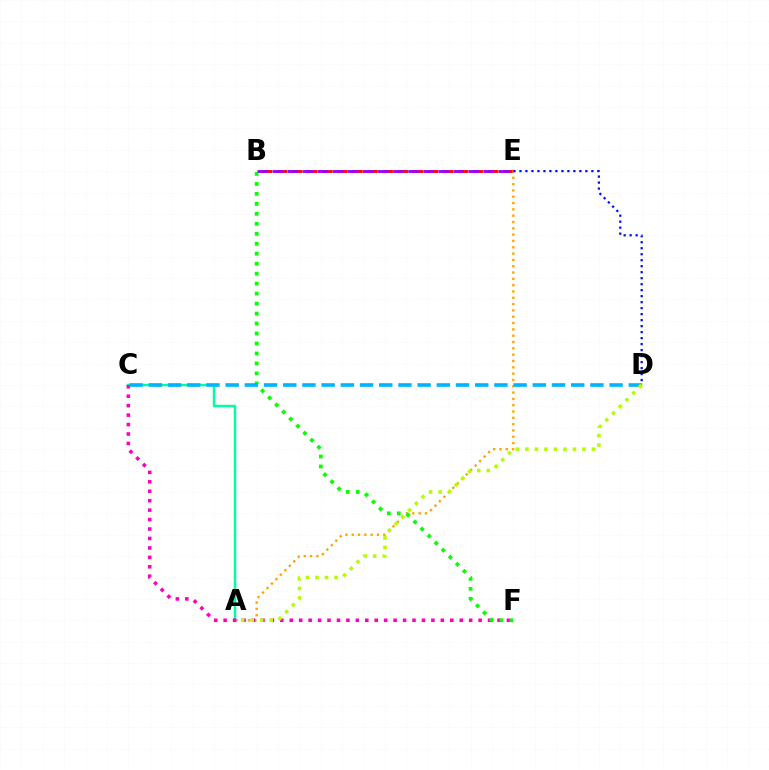{('B', 'E'): [{'color': '#ff0000', 'line_style': 'dashed', 'thickness': 2.05}, {'color': '#9b00ff', 'line_style': 'dashed', 'thickness': 2.05}], ('A', 'C'): [{'color': '#00ff9d', 'line_style': 'solid', 'thickness': 1.76}], ('A', 'E'): [{'color': '#ffa500', 'line_style': 'dotted', 'thickness': 1.72}], ('C', 'F'): [{'color': '#ff00bd', 'line_style': 'dotted', 'thickness': 2.57}], ('B', 'F'): [{'color': '#08ff00', 'line_style': 'dotted', 'thickness': 2.71}], ('C', 'D'): [{'color': '#00b5ff', 'line_style': 'dashed', 'thickness': 2.61}], ('D', 'E'): [{'color': '#0010ff', 'line_style': 'dotted', 'thickness': 1.63}], ('A', 'D'): [{'color': '#b3ff00', 'line_style': 'dotted', 'thickness': 2.58}]}